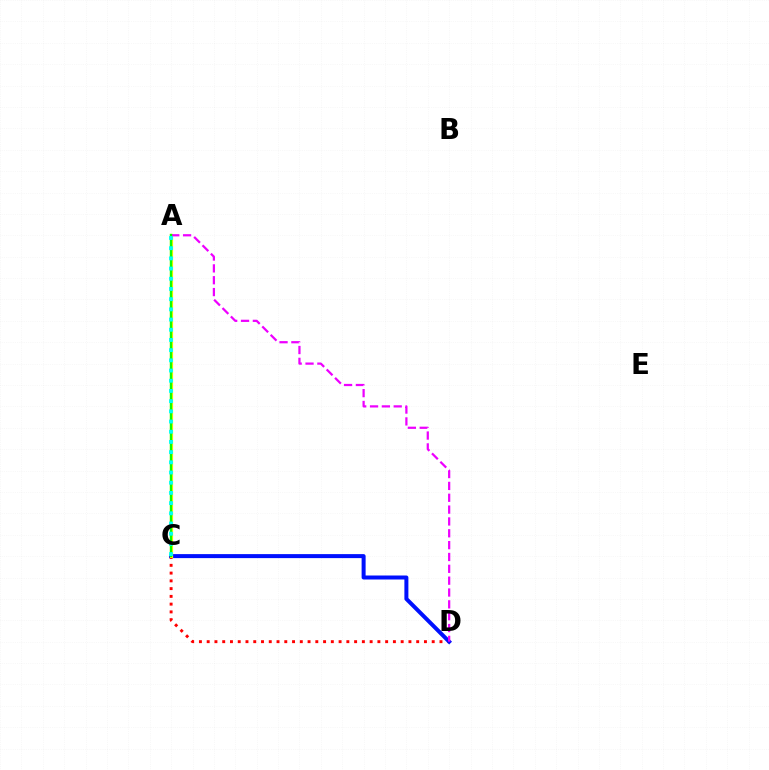{('C', 'D'): [{'color': '#ff0000', 'line_style': 'dotted', 'thickness': 2.11}, {'color': '#0010ff', 'line_style': 'solid', 'thickness': 2.88}], ('A', 'C'): [{'color': '#fcf500', 'line_style': 'solid', 'thickness': 2.32}, {'color': '#08ff00', 'line_style': 'solid', 'thickness': 1.67}, {'color': '#00fff6', 'line_style': 'dotted', 'thickness': 2.77}], ('A', 'D'): [{'color': '#ee00ff', 'line_style': 'dashed', 'thickness': 1.61}]}